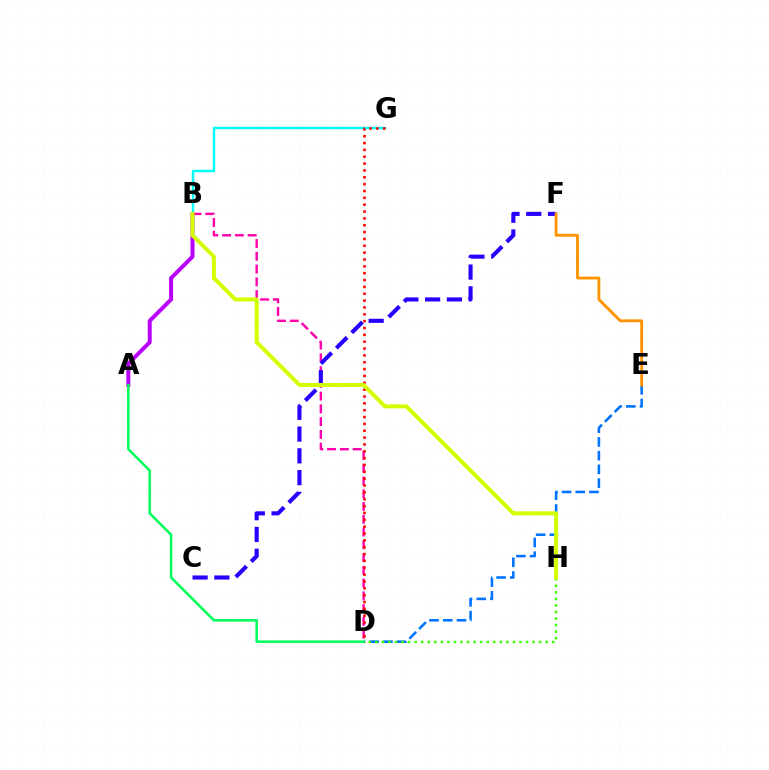{('B', 'G'): [{'color': '#00fff6', 'line_style': 'solid', 'thickness': 1.75}], ('D', 'E'): [{'color': '#0074ff', 'line_style': 'dashed', 'thickness': 1.87}], ('B', 'D'): [{'color': '#ff00ac', 'line_style': 'dashed', 'thickness': 1.73}], ('A', 'B'): [{'color': '#b900ff', 'line_style': 'solid', 'thickness': 2.85}], ('C', 'F'): [{'color': '#2500ff', 'line_style': 'dashed', 'thickness': 2.96}], ('E', 'F'): [{'color': '#ff9400', 'line_style': 'solid', 'thickness': 2.07}], ('D', 'G'): [{'color': '#ff0000', 'line_style': 'dotted', 'thickness': 1.86}], ('D', 'H'): [{'color': '#3dff00', 'line_style': 'dotted', 'thickness': 1.78}], ('A', 'D'): [{'color': '#00ff5c', 'line_style': 'solid', 'thickness': 1.82}], ('B', 'H'): [{'color': '#d1ff00', 'line_style': 'solid', 'thickness': 2.87}]}